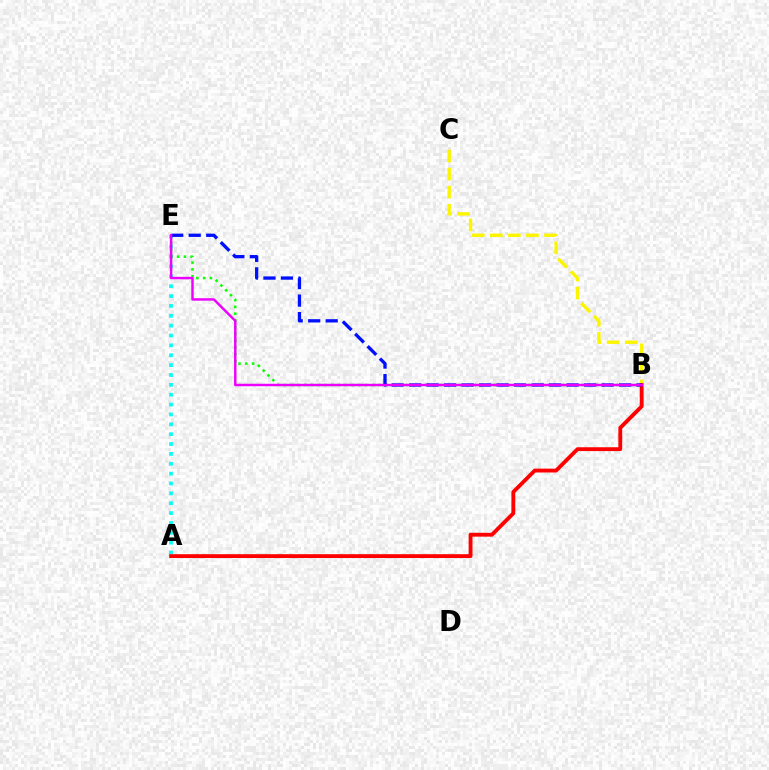{('A', 'E'): [{'color': '#00fff6', 'line_style': 'dotted', 'thickness': 2.68}], ('B', 'E'): [{'color': '#08ff00', 'line_style': 'dotted', 'thickness': 1.84}, {'color': '#0010ff', 'line_style': 'dashed', 'thickness': 2.38}, {'color': '#ee00ff', 'line_style': 'solid', 'thickness': 1.76}], ('B', 'C'): [{'color': '#fcf500', 'line_style': 'dashed', 'thickness': 2.45}], ('A', 'B'): [{'color': '#ff0000', 'line_style': 'solid', 'thickness': 2.77}]}